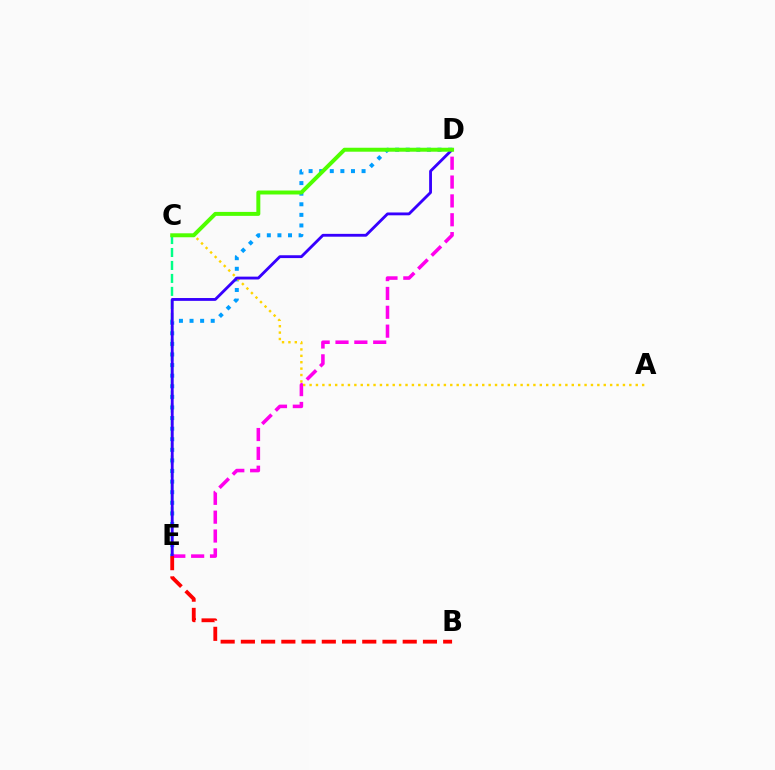{('D', 'E'): [{'color': '#009eff', 'line_style': 'dotted', 'thickness': 2.88}, {'color': '#ff00ed', 'line_style': 'dashed', 'thickness': 2.56}, {'color': '#3700ff', 'line_style': 'solid', 'thickness': 2.04}], ('C', 'E'): [{'color': '#00ff86', 'line_style': 'dashed', 'thickness': 1.76}], ('A', 'C'): [{'color': '#ffd500', 'line_style': 'dotted', 'thickness': 1.74}], ('C', 'D'): [{'color': '#4fff00', 'line_style': 'solid', 'thickness': 2.85}], ('B', 'E'): [{'color': '#ff0000', 'line_style': 'dashed', 'thickness': 2.75}]}